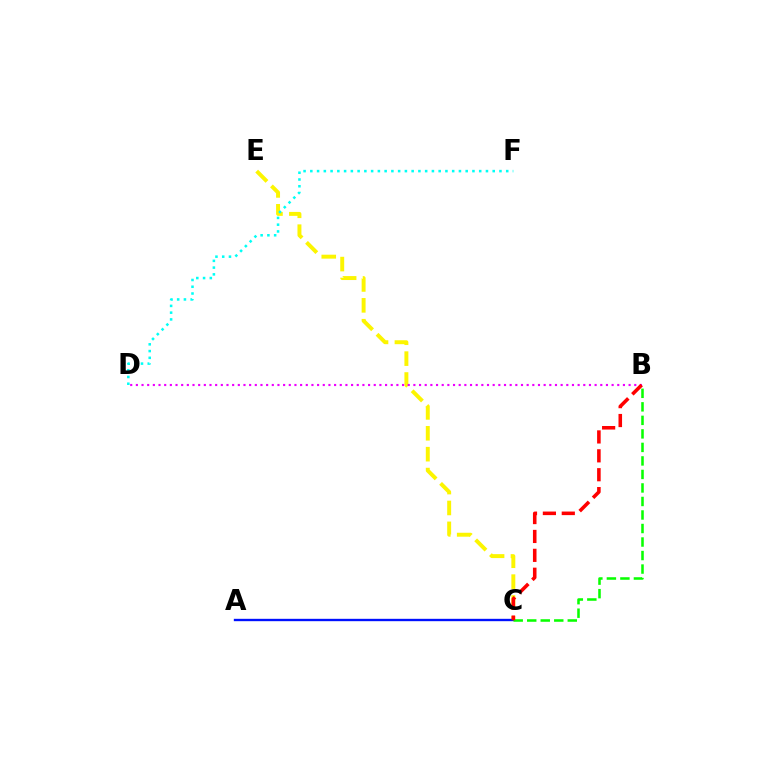{('C', 'E'): [{'color': '#fcf500', 'line_style': 'dashed', 'thickness': 2.84}], ('D', 'F'): [{'color': '#00fff6', 'line_style': 'dotted', 'thickness': 1.84}], ('A', 'C'): [{'color': '#0010ff', 'line_style': 'solid', 'thickness': 1.7}], ('B', 'D'): [{'color': '#ee00ff', 'line_style': 'dotted', 'thickness': 1.54}], ('B', 'C'): [{'color': '#08ff00', 'line_style': 'dashed', 'thickness': 1.84}, {'color': '#ff0000', 'line_style': 'dashed', 'thickness': 2.57}]}